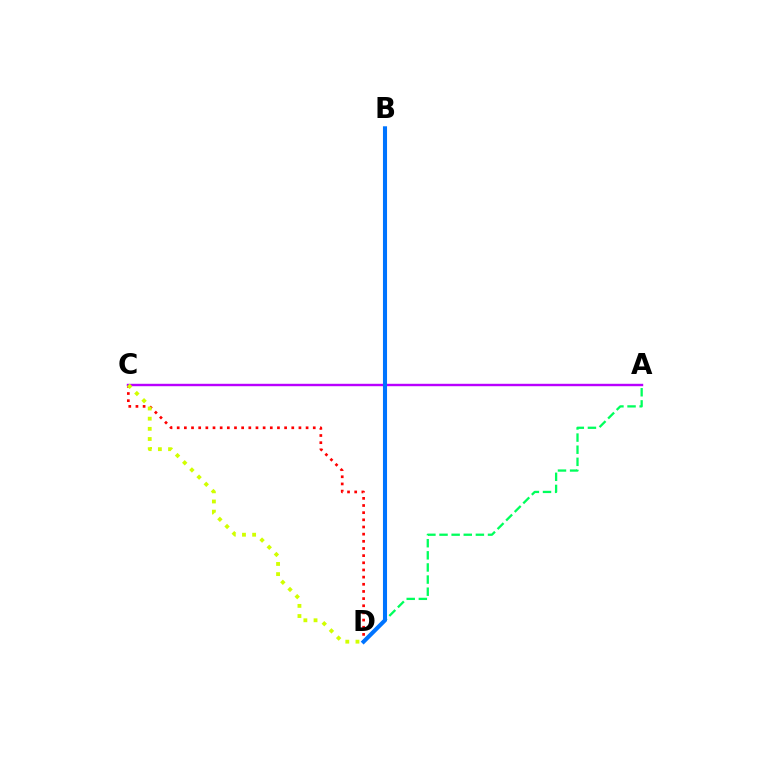{('C', 'D'): [{'color': '#ff0000', 'line_style': 'dotted', 'thickness': 1.95}, {'color': '#d1ff00', 'line_style': 'dotted', 'thickness': 2.76}], ('A', 'C'): [{'color': '#b900ff', 'line_style': 'solid', 'thickness': 1.74}], ('A', 'D'): [{'color': '#00ff5c', 'line_style': 'dashed', 'thickness': 1.65}], ('B', 'D'): [{'color': '#0074ff', 'line_style': 'solid', 'thickness': 2.94}]}